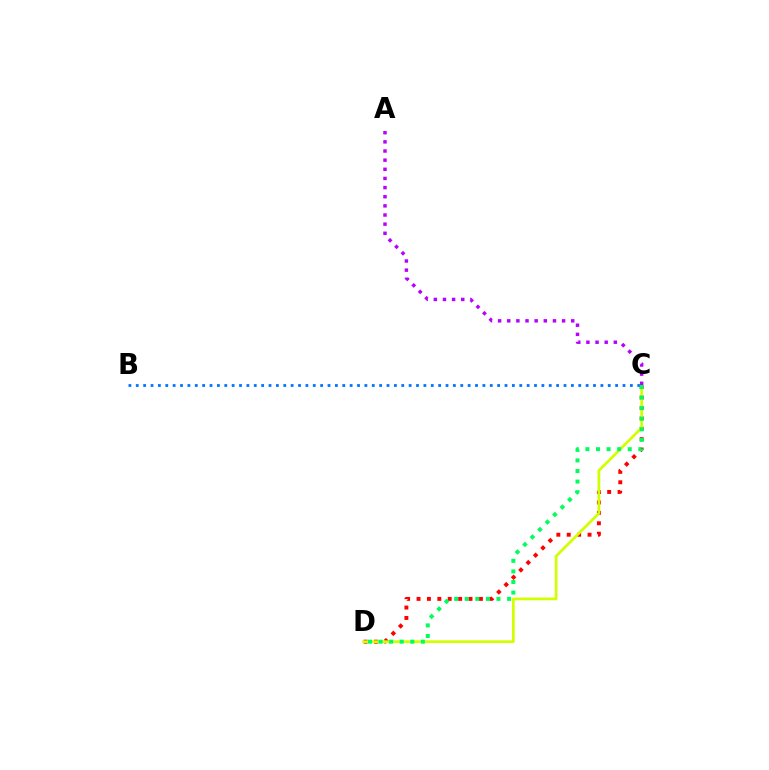{('C', 'D'): [{'color': '#ff0000', 'line_style': 'dotted', 'thickness': 2.83}, {'color': '#d1ff00', 'line_style': 'solid', 'thickness': 1.96}, {'color': '#00ff5c', 'line_style': 'dotted', 'thickness': 2.88}], ('B', 'C'): [{'color': '#0074ff', 'line_style': 'dotted', 'thickness': 2.0}], ('A', 'C'): [{'color': '#b900ff', 'line_style': 'dotted', 'thickness': 2.48}]}